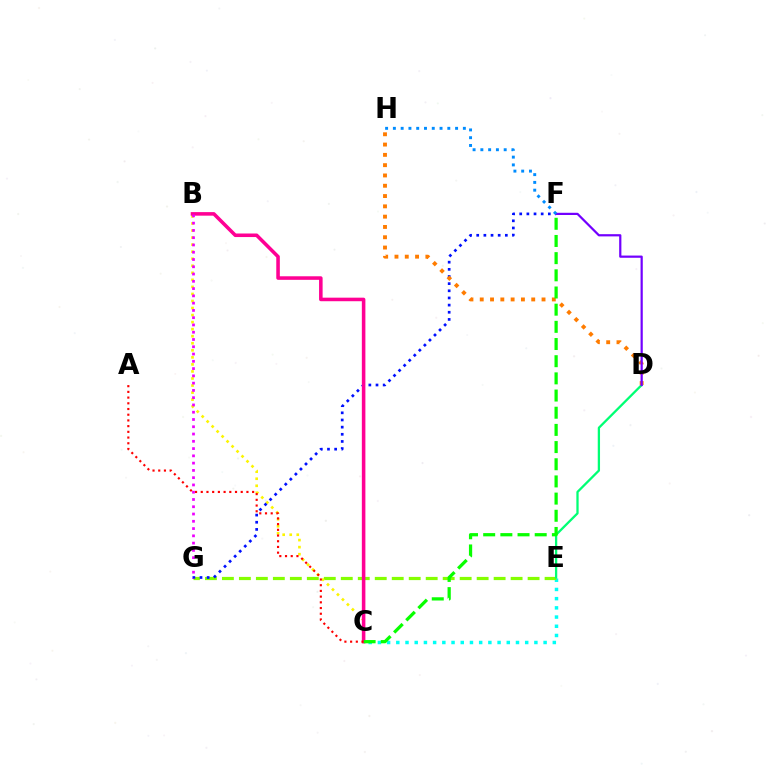{('C', 'E'): [{'color': '#00fff6', 'line_style': 'dotted', 'thickness': 2.5}], ('E', 'G'): [{'color': '#84ff00', 'line_style': 'dashed', 'thickness': 2.31}], ('D', 'E'): [{'color': '#00ff74', 'line_style': 'solid', 'thickness': 1.64}], ('B', 'C'): [{'color': '#fcf500', 'line_style': 'dotted', 'thickness': 1.91}, {'color': '#ff0094', 'line_style': 'solid', 'thickness': 2.56}], ('F', 'G'): [{'color': '#0010ff', 'line_style': 'dotted', 'thickness': 1.94}], ('D', 'H'): [{'color': '#ff7c00', 'line_style': 'dotted', 'thickness': 2.8}], ('D', 'F'): [{'color': '#7200ff', 'line_style': 'solid', 'thickness': 1.6}], ('C', 'F'): [{'color': '#08ff00', 'line_style': 'dashed', 'thickness': 2.33}], ('F', 'H'): [{'color': '#008cff', 'line_style': 'dotted', 'thickness': 2.11}], ('A', 'C'): [{'color': '#ff0000', 'line_style': 'dotted', 'thickness': 1.55}], ('B', 'G'): [{'color': '#ee00ff', 'line_style': 'dotted', 'thickness': 1.98}]}